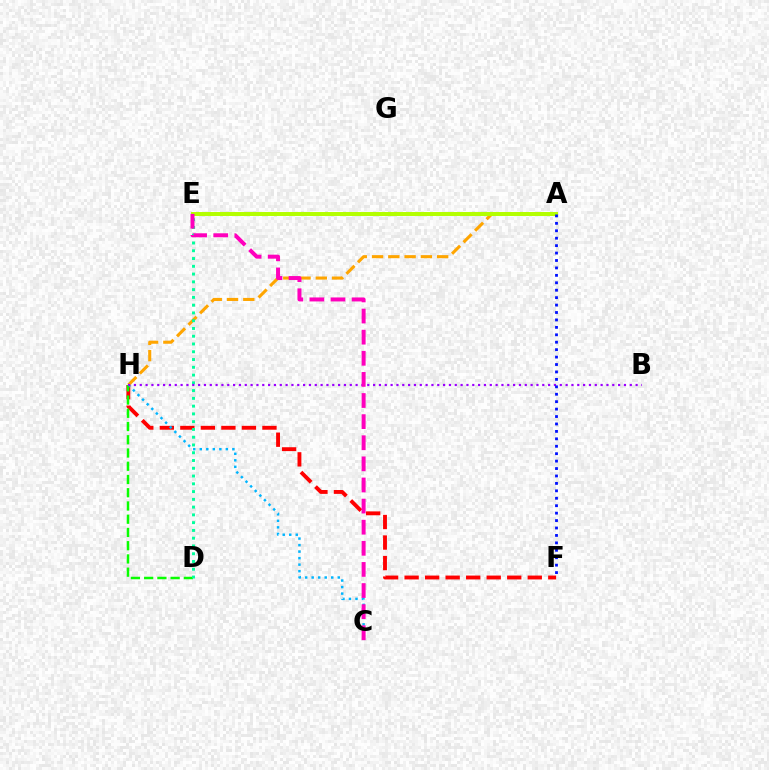{('F', 'H'): [{'color': '#ff0000', 'line_style': 'dashed', 'thickness': 2.79}], ('C', 'H'): [{'color': '#00b5ff', 'line_style': 'dotted', 'thickness': 1.77}], ('A', 'H'): [{'color': '#ffa500', 'line_style': 'dashed', 'thickness': 2.21}], ('A', 'E'): [{'color': '#b3ff00', 'line_style': 'solid', 'thickness': 2.85}], ('D', 'H'): [{'color': '#08ff00', 'line_style': 'dashed', 'thickness': 1.8}], ('D', 'E'): [{'color': '#00ff9d', 'line_style': 'dotted', 'thickness': 2.11}], ('B', 'H'): [{'color': '#9b00ff', 'line_style': 'dotted', 'thickness': 1.58}], ('C', 'E'): [{'color': '#ff00bd', 'line_style': 'dashed', 'thickness': 2.87}], ('A', 'F'): [{'color': '#0010ff', 'line_style': 'dotted', 'thickness': 2.02}]}